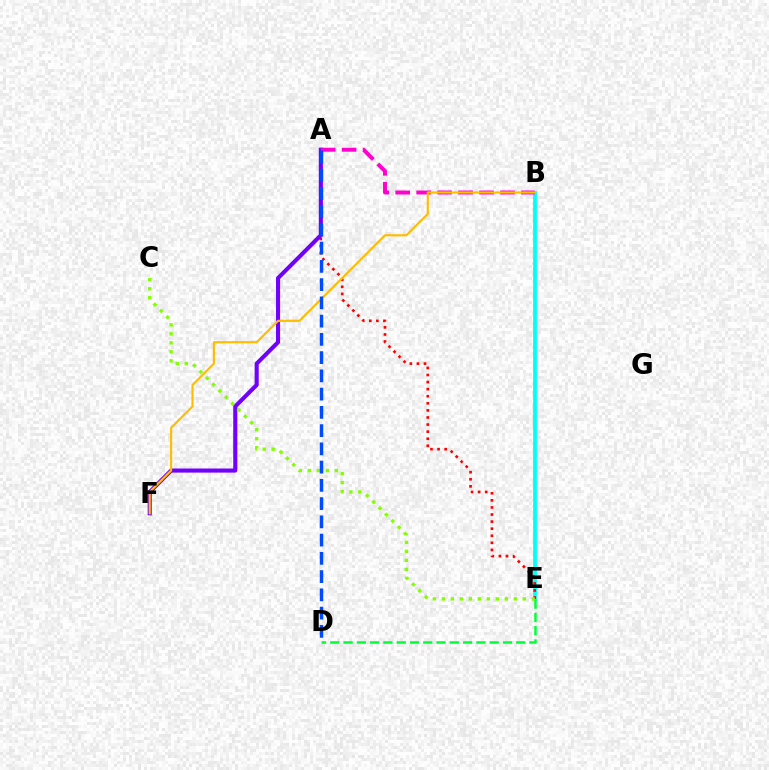{('B', 'E'): [{'color': '#00fff6', 'line_style': 'solid', 'thickness': 2.69}], ('A', 'E'): [{'color': '#ff0000', 'line_style': 'dotted', 'thickness': 1.92}], ('A', 'F'): [{'color': '#7200ff', 'line_style': 'solid', 'thickness': 2.95}], ('D', 'E'): [{'color': '#00ff39', 'line_style': 'dashed', 'thickness': 1.8}], ('C', 'E'): [{'color': '#84ff00', 'line_style': 'dotted', 'thickness': 2.44}], ('A', 'B'): [{'color': '#ff00cf', 'line_style': 'dashed', 'thickness': 2.85}], ('B', 'F'): [{'color': '#ffbd00', 'line_style': 'solid', 'thickness': 1.55}], ('A', 'D'): [{'color': '#004bff', 'line_style': 'dashed', 'thickness': 2.48}]}